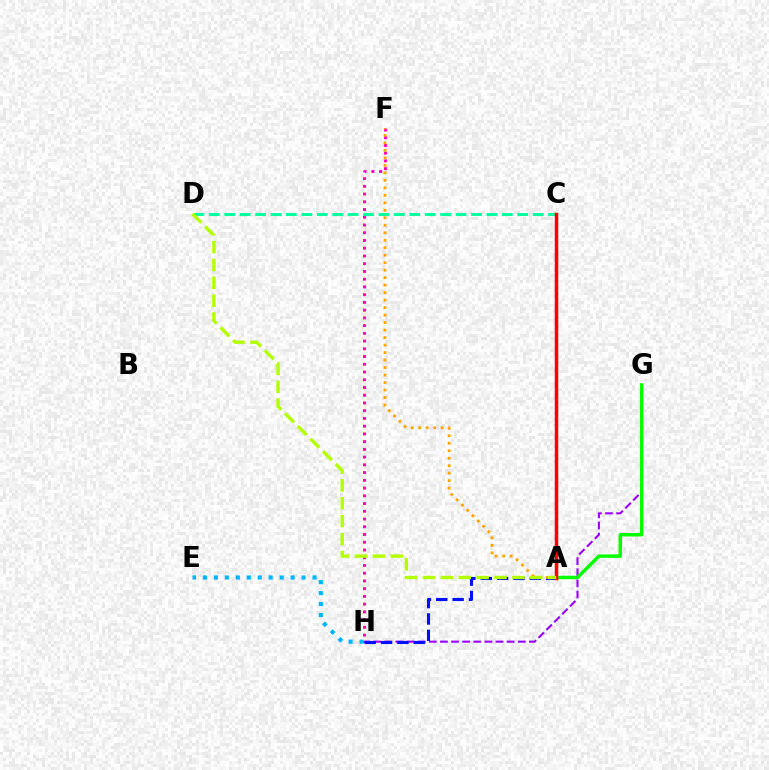{('F', 'H'): [{'color': '#ff00bd', 'line_style': 'dotted', 'thickness': 2.1}], ('G', 'H'): [{'color': '#9b00ff', 'line_style': 'dashed', 'thickness': 1.51}], ('C', 'D'): [{'color': '#00ff9d', 'line_style': 'dashed', 'thickness': 2.1}], ('A', 'G'): [{'color': '#08ff00', 'line_style': 'solid', 'thickness': 2.51}], ('E', 'H'): [{'color': '#00b5ff', 'line_style': 'dotted', 'thickness': 2.98}], ('A', 'H'): [{'color': '#0010ff', 'line_style': 'dashed', 'thickness': 2.22}], ('A', 'C'): [{'color': '#ff0000', 'line_style': 'solid', 'thickness': 2.52}], ('A', 'F'): [{'color': '#ffa500', 'line_style': 'dotted', 'thickness': 2.03}], ('A', 'D'): [{'color': '#b3ff00', 'line_style': 'dashed', 'thickness': 2.43}]}